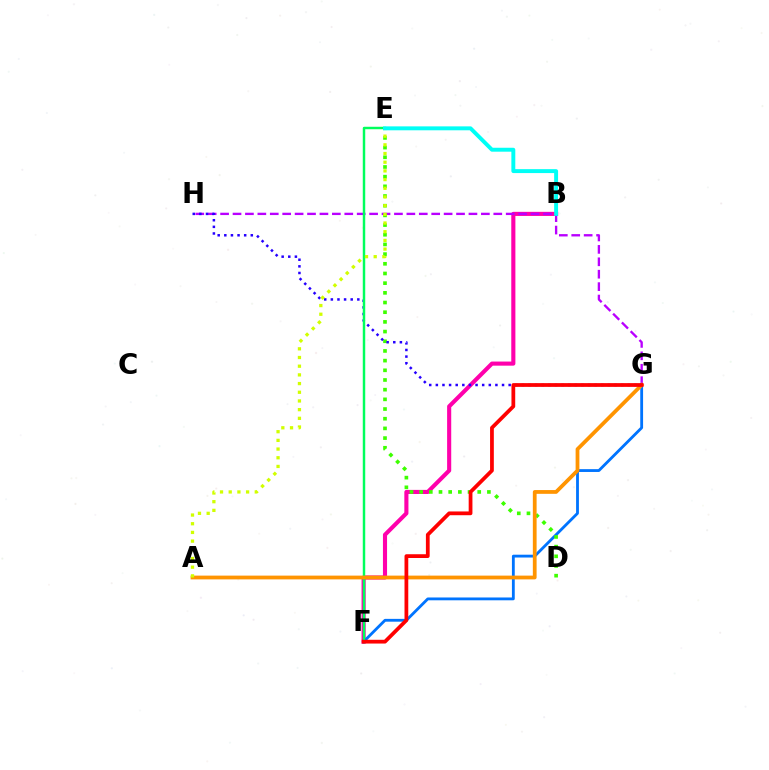{('B', 'F'): [{'color': '#ff00ac', 'line_style': 'solid', 'thickness': 2.96}], ('F', 'G'): [{'color': '#0074ff', 'line_style': 'solid', 'thickness': 2.03}, {'color': '#ff0000', 'line_style': 'solid', 'thickness': 2.71}], ('G', 'H'): [{'color': '#b900ff', 'line_style': 'dashed', 'thickness': 1.69}, {'color': '#2500ff', 'line_style': 'dotted', 'thickness': 1.8}], ('D', 'E'): [{'color': '#3dff00', 'line_style': 'dotted', 'thickness': 2.63}], ('E', 'F'): [{'color': '#00ff5c', 'line_style': 'solid', 'thickness': 1.76}], ('A', 'G'): [{'color': '#ff9400', 'line_style': 'solid', 'thickness': 2.71}], ('A', 'E'): [{'color': '#d1ff00', 'line_style': 'dotted', 'thickness': 2.36}], ('B', 'E'): [{'color': '#00fff6', 'line_style': 'solid', 'thickness': 2.83}]}